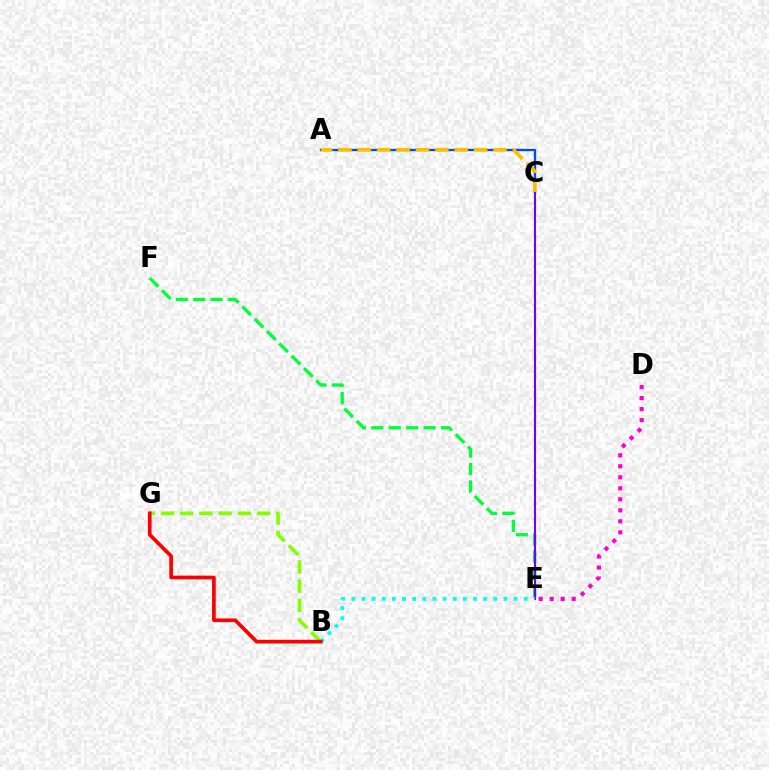{('E', 'F'): [{'color': '#00ff39', 'line_style': 'dashed', 'thickness': 2.37}], ('D', 'E'): [{'color': '#ff00cf', 'line_style': 'dotted', 'thickness': 2.99}], ('B', 'G'): [{'color': '#84ff00', 'line_style': 'dashed', 'thickness': 2.61}, {'color': '#ff0000', 'line_style': 'solid', 'thickness': 2.66}], ('A', 'C'): [{'color': '#004bff', 'line_style': 'solid', 'thickness': 1.67}, {'color': '#ffbd00', 'line_style': 'dashed', 'thickness': 2.63}], ('C', 'E'): [{'color': '#7200ff', 'line_style': 'solid', 'thickness': 1.52}], ('B', 'E'): [{'color': '#00fff6', 'line_style': 'dotted', 'thickness': 2.75}]}